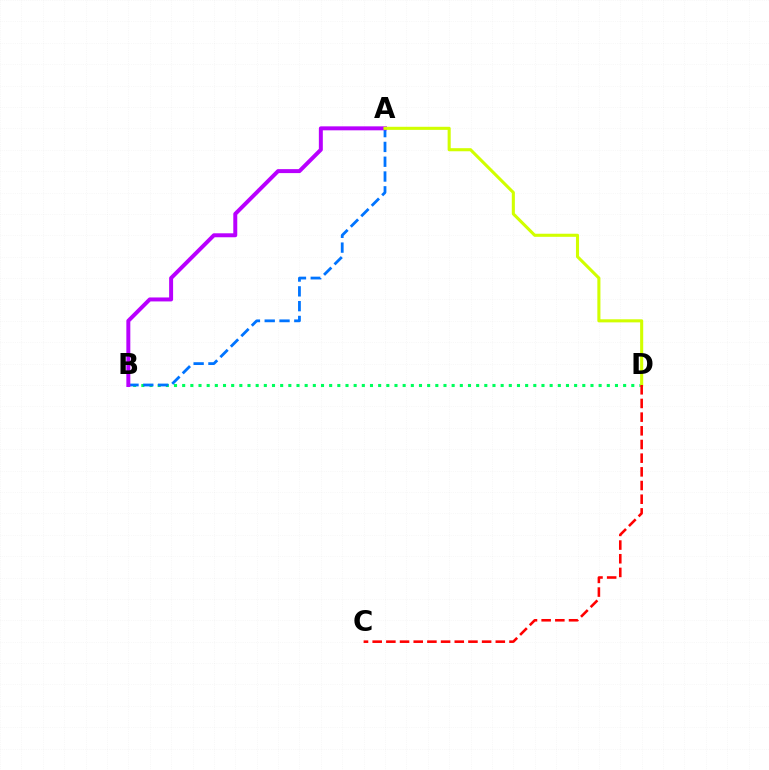{('B', 'D'): [{'color': '#00ff5c', 'line_style': 'dotted', 'thickness': 2.22}], ('A', 'B'): [{'color': '#0074ff', 'line_style': 'dashed', 'thickness': 2.01}, {'color': '#b900ff', 'line_style': 'solid', 'thickness': 2.86}], ('A', 'D'): [{'color': '#d1ff00', 'line_style': 'solid', 'thickness': 2.22}], ('C', 'D'): [{'color': '#ff0000', 'line_style': 'dashed', 'thickness': 1.86}]}